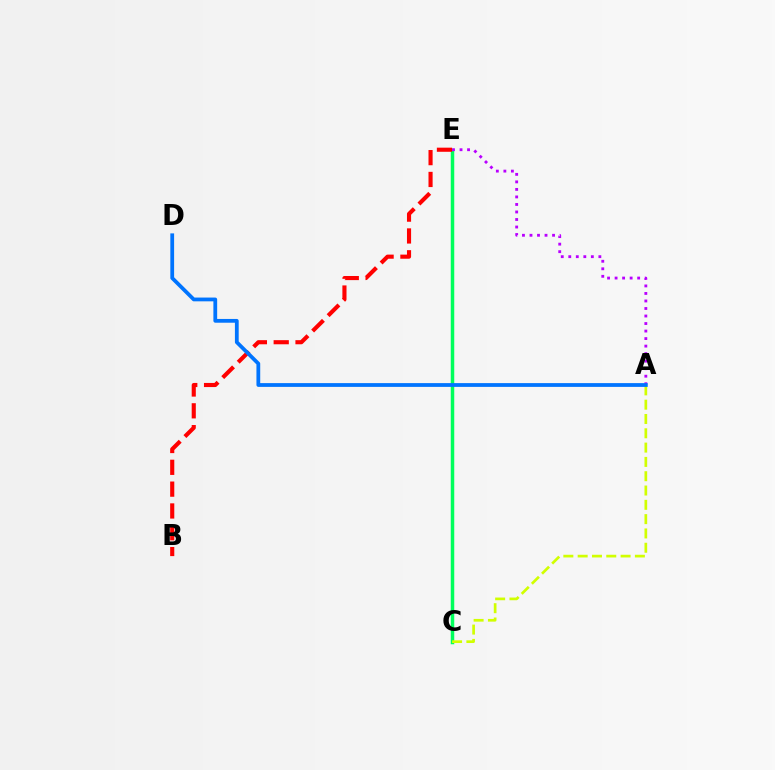{('C', 'E'): [{'color': '#00ff5c', 'line_style': 'solid', 'thickness': 2.51}], ('A', 'C'): [{'color': '#d1ff00', 'line_style': 'dashed', 'thickness': 1.94}], ('B', 'E'): [{'color': '#ff0000', 'line_style': 'dashed', 'thickness': 2.96}], ('A', 'E'): [{'color': '#b900ff', 'line_style': 'dotted', 'thickness': 2.04}], ('A', 'D'): [{'color': '#0074ff', 'line_style': 'solid', 'thickness': 2.72}]}